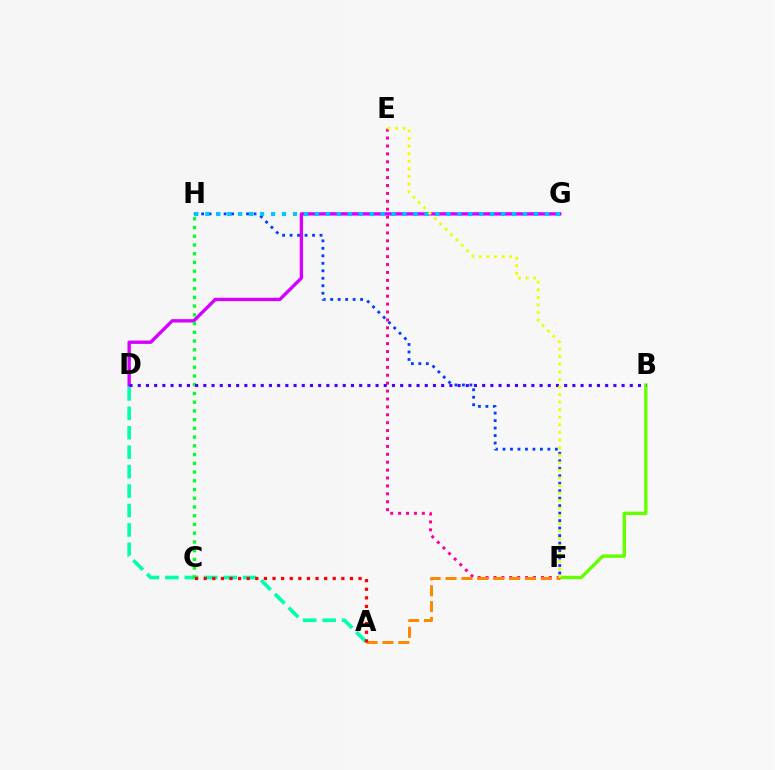{('B', 'F'): [{'color': '#66ff00', 'line_style': 'solid', 'thickness': 2.44}], ('F', 'H'): [{'color': '#003fff', 'line_style': 'dotted', 'thickness': 2.03}], ('A', 'D'): [{'color': '#00ffaf', 'line_style': 'dashed', 'thickness': 2.64}], ('D', 'G'): [{'color': '#d600ff', 'line_style': 'solid', 'thickness': 2.42}], ('G', 'H'): [{'color': '#00c7ff', 'line_style': 'dotted', 'thickness': 2.98}], ('C', 'H'): [{'color': '#00ff27', 'line_style': 'dotted', 'thickness': 2.37}], ('E', 'F'): [{'color': '#ff00a0', 'line_style': 'dotted', 'thickness': 2.15}, {'color': '#eeff00', 'line_style': 'dotted', 'thickness': 2.06}], ('B', 'D'): [{'color': '#4f00ff', 'line_style': 'dotted', 'thickness': 2.23}], ('A', 'F'): [{'color': '#ff8800', 'line_style': 'dashed', 'thickness': 2.16}], ('A', 'C'): [{'color': '#ff0000', 'line_style': 'dotted', 'thickness': 2.34}]}